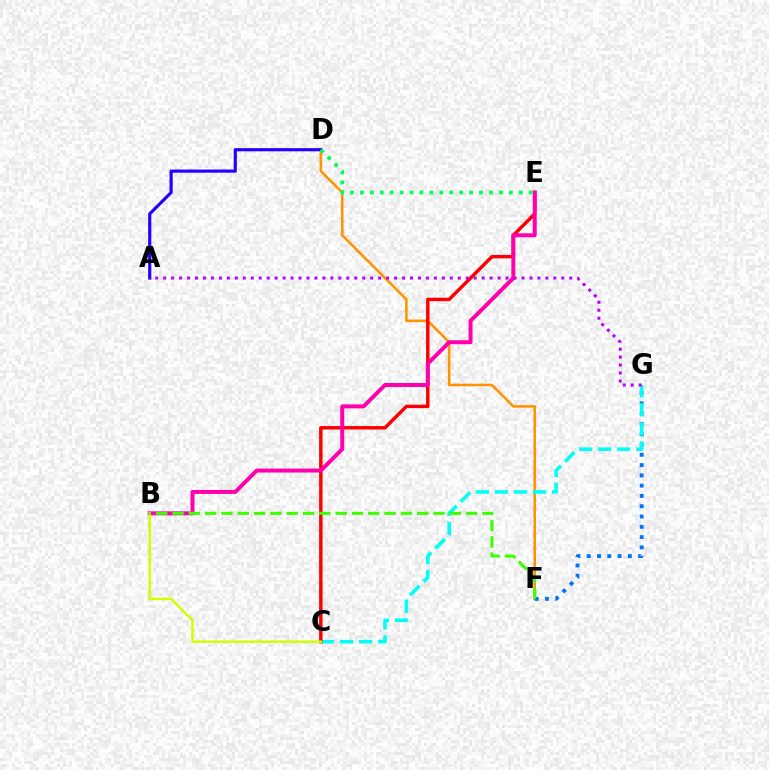{('D', 'F'): [{'color': '#ff9400', 'line_style': 'solid', 'thickness': 1.85}], ('F', 'G'): [{'color': '#0074ff', 'line_style': 'dotted', 'thickness': 2.79}], ('C', 'G'): [{'color': '#00fff6', 'line_style': 'dashed', 'thickness': 2.59}], ('C', 'E'): [{'color': '#ff0000', 'line_style': 'solid', 'thickness': 2.48}], ('B', 'E'): [{'color': '#ff00ac', 'line_style': 'solid', 'thickness': 2.86}], ('B', 'C'): [{'color': '#d1ff00', 'line_style': 'solid', 'thickness': 1.79}], ('A', 'D'): [{'color': '#2500ff', 'line_style': 'solid', 'thickness': 2.28}], ('B', 'F'): [{'color': '#3dff00', 'line_style': 'dashed', 'thickness': 2.22}], ('A', 'G'): [{'color': '#b900ff', 'line_style': 'dotted', 'thickness': 2.16}], ('D', 'E'): [{'color': '#00ff5c', 'line_style': 'dotted', 'thickness': 2.7}]}